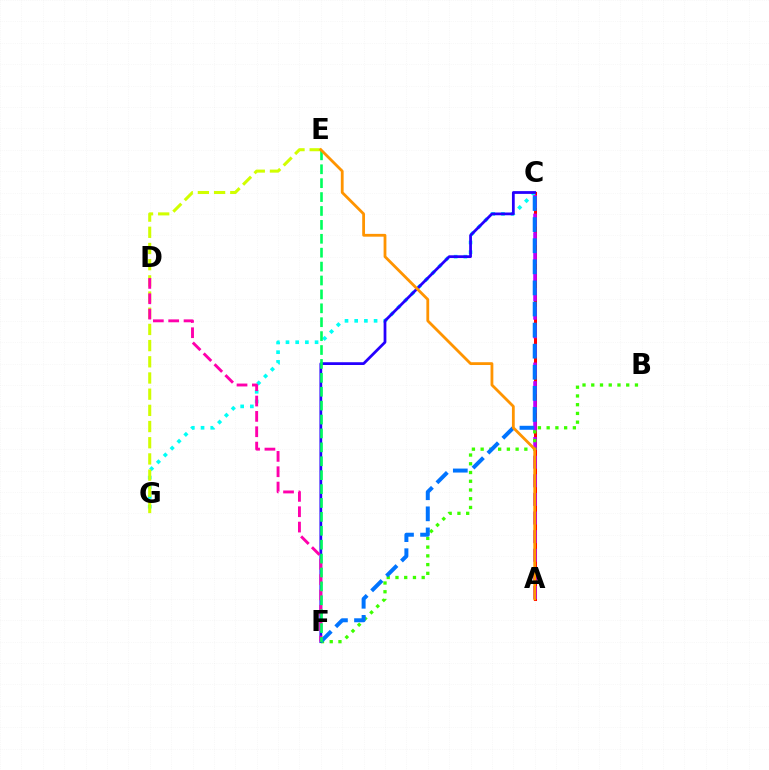{('A', 'C'): [{'color': '#ff0000', 'line_style': 'solid', 'thickness': 2.18}, {'color': '#b900ff', 'line_style': 'dashed', 'thickness': 2.53}], ('C', 'G'): [{'color': '#00fff6', 'line_style': 'dotted', 'thickness': 2.63}], ('B', 'F'): [{'color': '#3dff00', 'line_style': 'dotted', 'thickness': 2.37}], ('C', 'F'): [{'color': '#2500ff', 'line_style': 'solid', 'thickness': 1.99}, {'color': '#0074ff', 'line_style': 'dashed', 'thickness': 2.87}], ('E', 'G'): [{'color': '#d1ff00', 'line_style': 'dashed', 'thickness': 2.2}], ('D', 'F'): [{'color': '#ff00ac', 'line_style': 'dashed', 'thickness': 2.08}], ('E', 'F'): [{'color': '#00ff5c', 'line_style': 'dashed', 'thickness': 1.89}], ('A', 'E'): [{'color': '#ff9400', 'line_style': 'solid', 'thickness': 2.02}]}